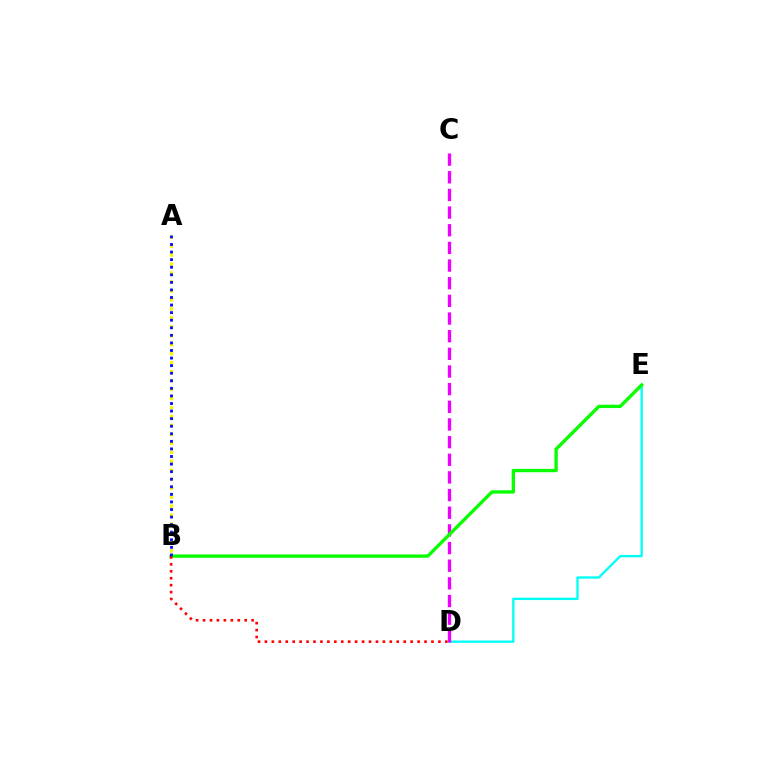{('D', 'E'): [{'color': '#00fff6', 'line_style': 'solid', 'thickness': 1.68}], ('A', 'B'): [{'color': '#fcf500', 'line_style': 'dotted', 'thickness': 2.43}, {'color': '#0010ff', 'line_style': 'dotted', 'thickness': 2.06}], ('C', 'D'): [{'color': '#ee00ff', 'line_style': 'dashed', 'thickness': 2.4}], ('B', 'E'): [{'color': '#08ff00', 'line_style': 'solid', 'thickness': 2.39}], ('B', 'D'): [{'color': '#ff0000', 'line_style': 'dotted', 'thickness': 1.89}]}